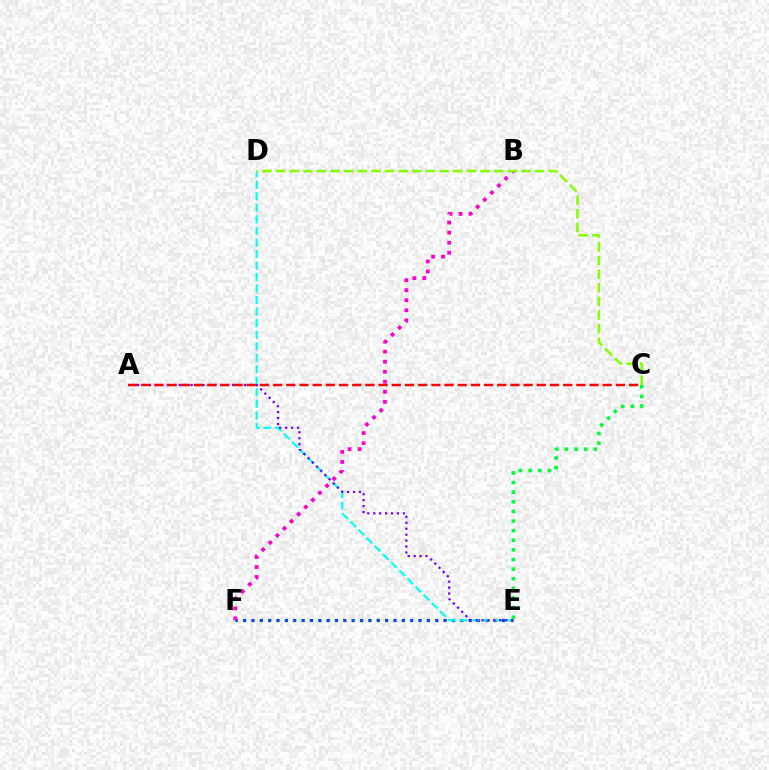{('E', 'F'): [{'color': '#ffbd00', 'line_style': 'dotted', 'thickness': 2.27}, {'color': '#004bff', 'line_style': 'dotted', 'thickness': 2.27}], ('D', 'E'): [{'color': '#00fff6', 'line_style': 'dashed', 'thickness': 1.57}], ('C', 'E'): [{'color': '#00ff39', 'line_style': 'dotted', 'thickness': 2.61}], ('A', 'E'): [{'color': '#7200ff', 'line_style': 'dotted', 'thickness': 1.61}], ('A', 'C'): [{'color': '#ff0000', 'line_style': 'dashed', 'thickness': 1.79}], ('B', 'F'): [{'color': '#ff00cf', 'line_style': 'dotted', 'thickness': 2.73}], ('C', 'D'): [{'color': '#84ff00', 'line_style': 'dashed', 'thickness': 1.85}]}